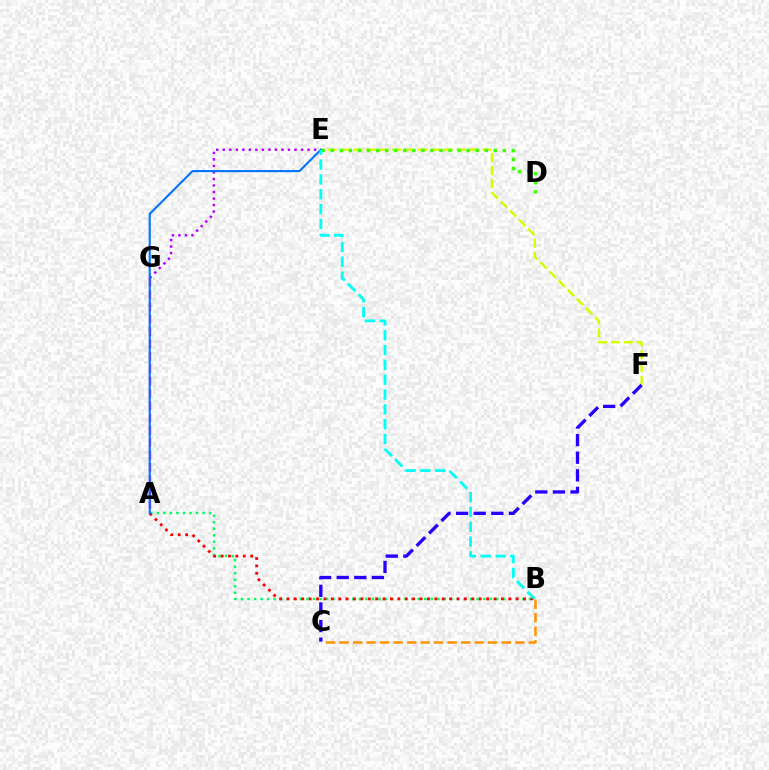{('A', 'G'): [{'color': '#ff00ac', 'line_style': 'dashed', 'thickness': 1.68}], ('E', 'F'): [{'color': '#d1ff00', 'line_style': 'dashed', 'thickness': 1.75}], ('D', 'E'): [{'color': '#3dff00', 'line_style': 'dotted', 'thickness': 2.46}], ('E', 'G'): [{'color': '#b900ff', 'line_style': 'dotted', 'thickness': 1.77}], ('A', 'B'): [{'color': '#00ff5c', 'line_style': 'dotted', 'thickness': 1.78}, {'color': '#ff0000', 'line_style': 'dotted', 'thickness': 2.01}], ('A', 'E'): [{'color': '#0074ff', 'line_style': 'solid', 'thickness': 1.51}], ('B', 'C'): [{'color': '#ff9400', 'line_style': 'dashed', 'thickness': 1.84}], ('C', 'F'): [{'color': '#2500ff', 'line_style': 'dashed', 'thickness': 2.39}], ('B', 'E'): [{'color': '#00fff6', 'line_style': 'dashed', 'thickness': 2.01}]}